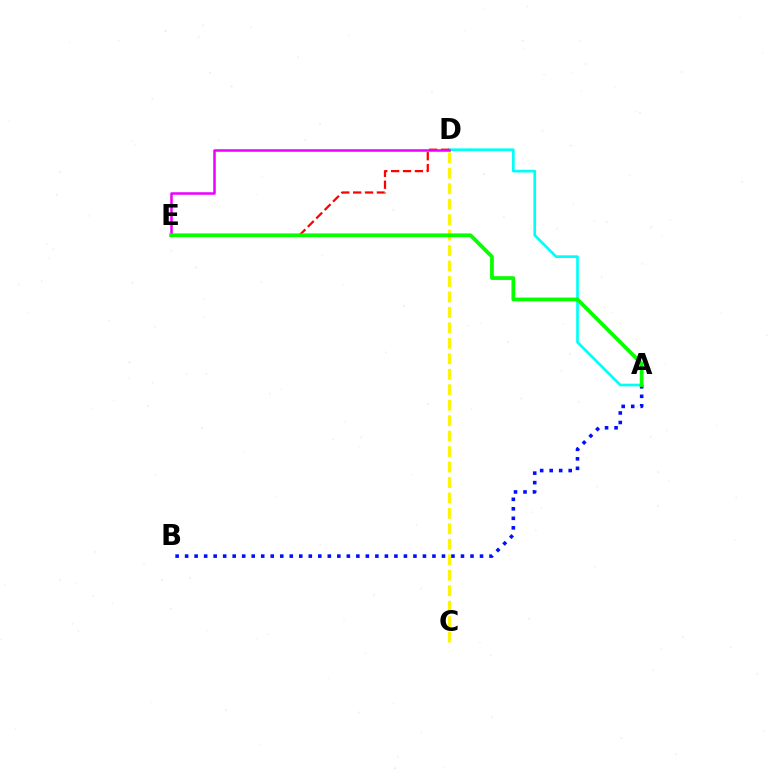{('A', 'D'): [{'color': '#00fff6', 'line_style': 'solid', 'thickness': 1.93}], ('D', 'E'): [{'color': '#ff0000', 'line_style': 'dashed', 'thickness': 1.61}, {'color': '#ee00ff', 'line_style': 'solid', 'thickness': 1.82}], ('A', 'B'): [{'color': '#0010ff', 'line_style': 'dotted', 'thickness': 2.58}], ('C', 'D'): [{'color': '#fcf500', 'line_style': 'dashed', 'thickness': 2.1}], ('A', 'E'): [{'color': '#08ff00', 'line_style': 'solid', 'thickness': 2.7}]}